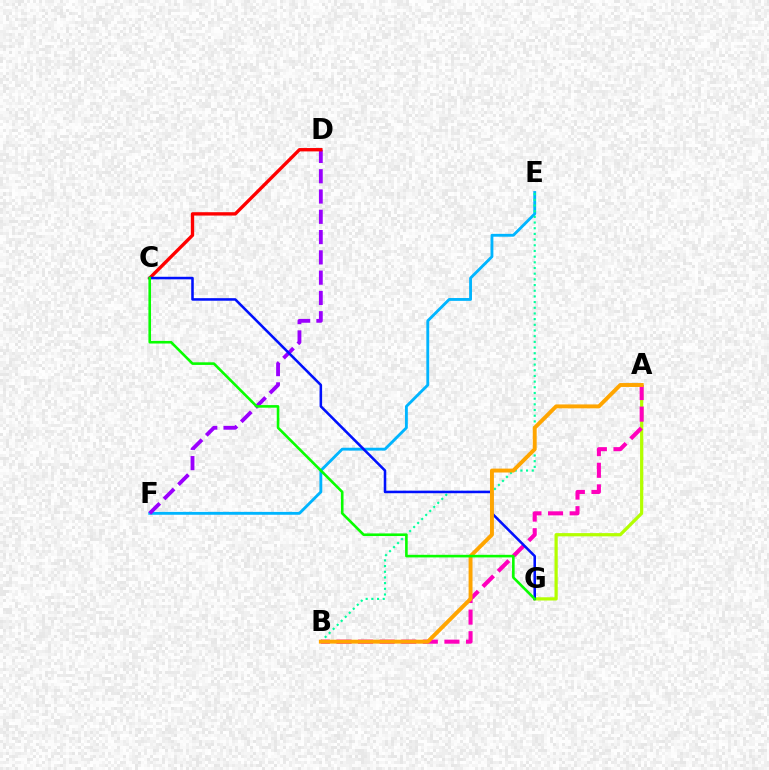{('A', 'G'): [{'color': '#b3ff00', 'line_style': 'solid', 'thickness': 2.32}], ('E', 'F'): [{'color': '#00b5ff', 'line_style': 'solid', 'thickness': 2.06}], ('A', 'B'): [{'color': '#ff00bd', 'line_style': 'dashed', 'thickness': 2.93}, {'color': '#ffa500', 'line_style': 'solid', 'thickness': 2.82}], ('B', 'E'): [{'color': '#00ff9d', 'line_style': 'dotted', 'thickness': 1.54}], ('D', 'F'): [{'color': '#9b00ff', 'line_style': 'dashed', 'thickness': 2.76}], ('C', 'D'): [{'color': '#ff0000', 'line_style': 'solid', 'thickness': 2.42}], ('C', 'G'): [{'color': '#0010ff', 'line_style': 'solid', 'thickness': 1.84}, {'color': '#08ff00', 'line_style': 'solid', 'thickness': 1.88}]}